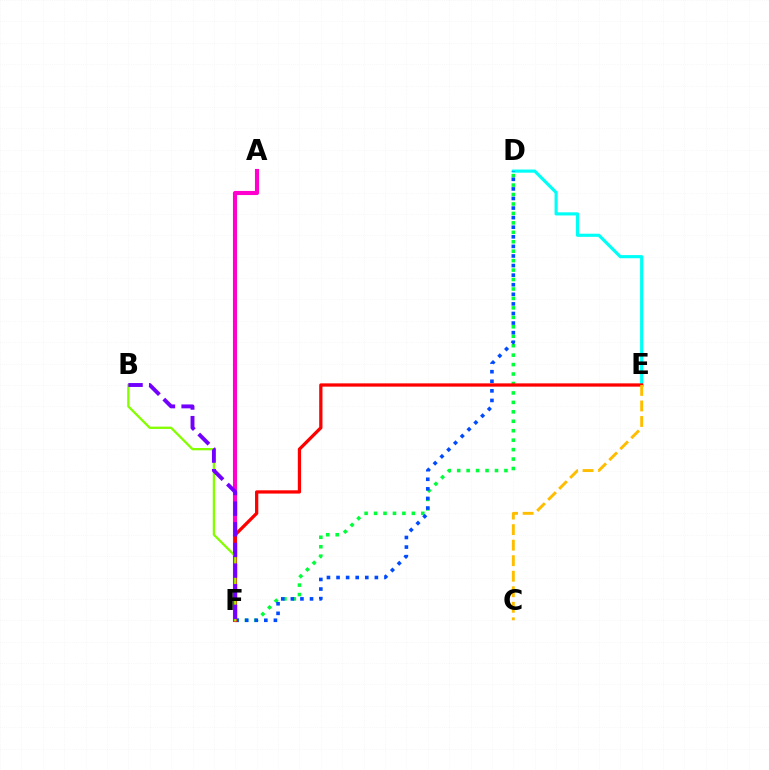{('D', 'F'): [{'color': '#00ff39', 'line_style': 'dotted', 'thickness': 2.57}, {'color': '#004bff', 'line_style': 'dotted', 'thickness': 2.6}], ('D', 'E'): [{'color': '#00fff6', 'line_style': 'solid', 'thickness': 2.27}], ('A', 'F'): [{'color': '#ff00cf', 'line_style': 'solid', 'thickness': 2.95}], ('E', 'F'): [{'color': '#ff0000', 'line_style': 'solid', 'thickness': 2.35}], ('B', 'F'): [{'color': '#84ff00', 'line_style': 'solid', 'thickness': 1.66}, {'color': '#7200ff', 'line_style': 'dashed', 'thickness': 2.8}], ('C', 'E'): [{'color': '#ffbd00', 'line_style': 'dashed', 'thickness': 2.11}]}